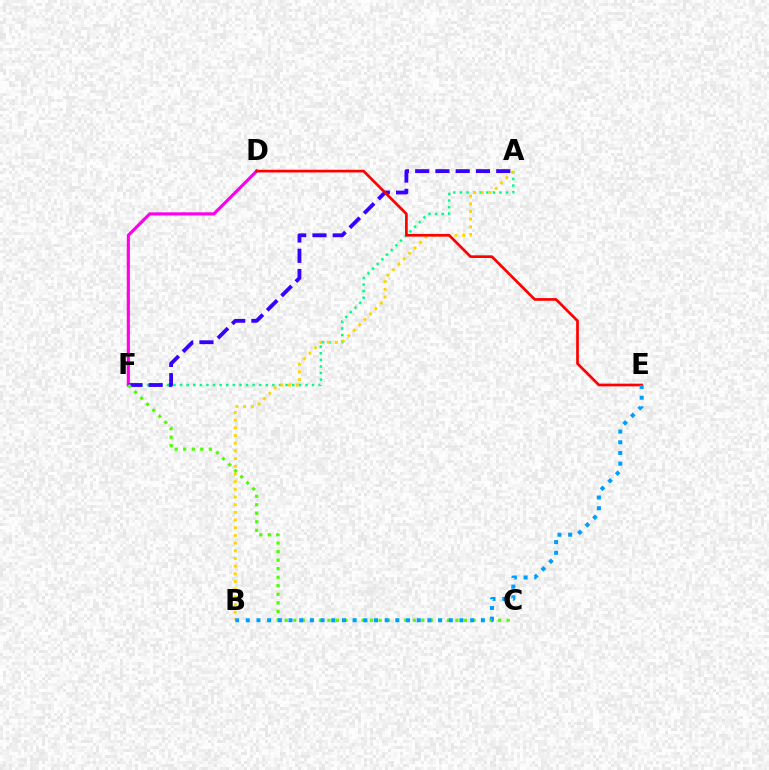{('A', 'F'): [{'color': '#00ff86', 'line_style': 'dotted', 'thickness': 1.79}, {'color': '#3700ff', 'line_style': 'dashed', 'thickness': 2.75}], ('A', 'B'): [{'color': '#ffd500', 'line_style': 'dotted', 'thickness': 2.09}], ('D', 'F'): [{'color': '#ff00ed', 'line_style': 'solid', 'thickness': 2.27}], ('C', 'F'): [{'color': '#4fff00', 'line_style': 'dotted', 'thickness': 2.32}], ('D', 'E'): [{'color': '#ff0000', 'line_style': 'solid', 'thickness': 1.94}], ('B', 'E'): [{'color': '#009eff', 'line_style': 'dotted', 'thickness': 2.9}]}